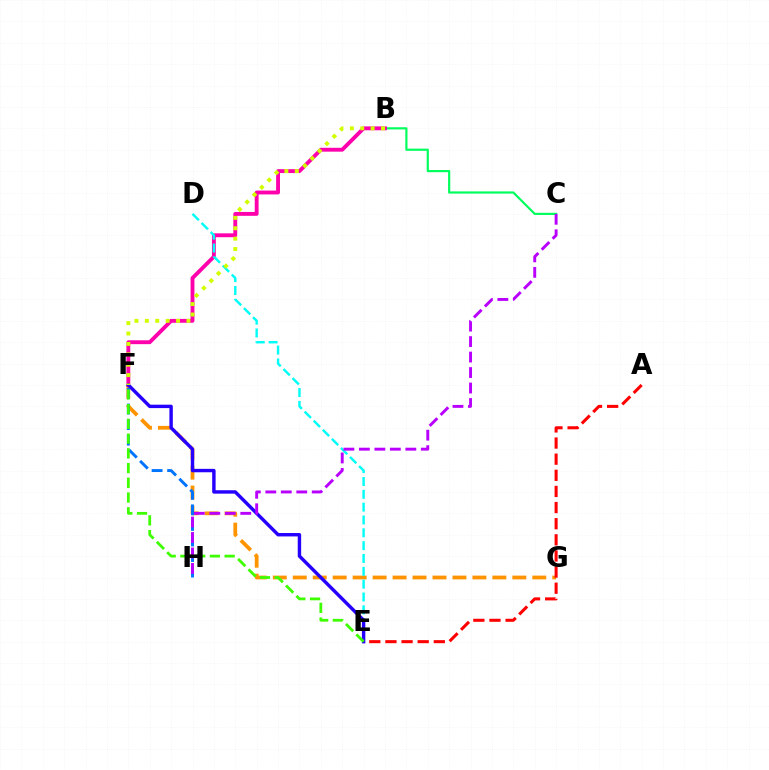{('B', 'C'): [{'color': '#00ff5c', 'line_style': 'solid', 'thickness': 1.57}], ('F', 'G'): [{'color': '#ff9400', 'line_style': 'dashed', 'thickness': 2.71}], ('B', 'F'): [{'color': '#ff00ac', 'line_style': 'solid', 'thickness': 2.79}, {'color': '#d1ff00', 'line_style': 'dotted', 'thickness': 2.83}], ('D', 'E'): [{'color': '#00fff6', 'line_style': 'dashed', 'thickness': 1.74}], ('A', 'E'): [{'color': '#ff0000', 'line_style': 'dashed', 'thickness': 2.19}], ('E', 'F'): [{'color': '#2500ff', 'line_style': 'solid', 'thickness': 2.46}, {'color': '#3dff00', 'line_style': 'dashed', 'thickness': 2.0}], ('F', 'H'): [{'color': '#0074ff', 'line_style': 'dashed', 'thickness': 2.11}], ('C', 'H'): [{'color': '#b900ff', 'line_style': 'dashed', 'thickness': 2.1}]}